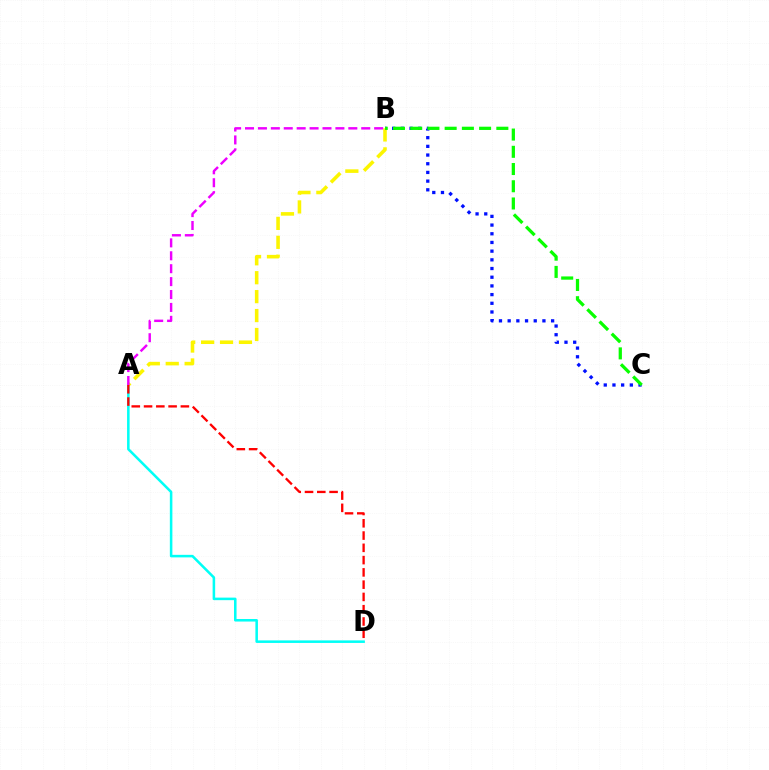{('B', 'C'): [{'color': '#0010ff', 'line_style': 'dotted', 'thickness': 2.36}, {'color': '#08ff00', 'line_style': 'dashed', 'thickness': 2.34}], ('A', 'D'): [{'color': '#00fff6', 'line_style': 'solid', 'thickness': 1.83}, {'color': '#ff0000', 'line_style': 'dashed', 'thickness': 1.67}], ('A', 'B'): [{'color': '#fcf500', 'line_style': 'dashed', 'thickness': 2.57}, {'color': '#ee00ff', 'line_style': 'dashed', 'thickness': 1.75}]}